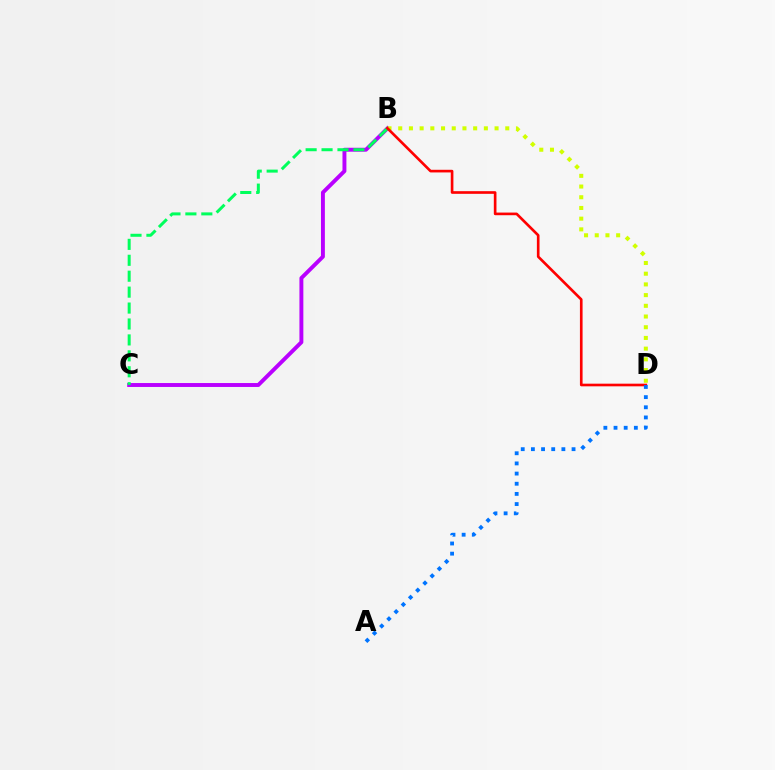{('B', 'C'): [{'color': '#b900ff', 'line_style': 'solid', 'thickness': 2.82}, {'color': '#00ff5c', 'line_style': 'dashed', 'thickness': 2.16}], ('B', 'D'): [{'color': '#d1ff00', 'line_style': 'dotted', 'thickness': 2.91}, {'color': '#ff0000', 'line_style': 'solid', 'thickness': 1.91}], ('A', 'D'): [{'color': '#0074ff', 'line_style': 'dotted', 'thickness': 2.76}]}